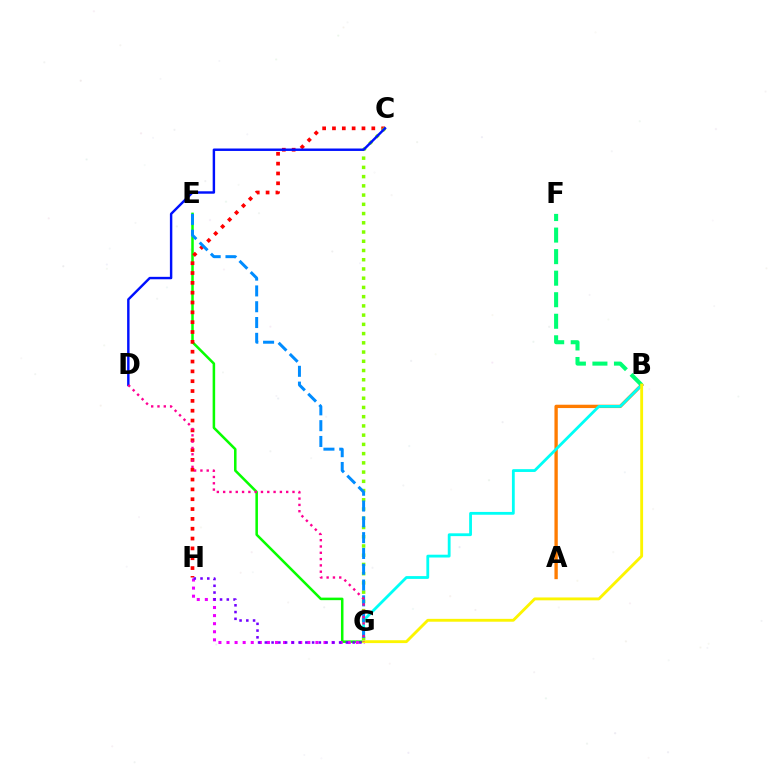{('E', 'G'): [{'color': '#08ff00', 'line_style': 'solid', 'thickness': 1.83}, {'color': '#008cff', 'line_style': 'dashed', 'thickness': 2.15}], ('A', 'B'): [{'color': '#ff7c00', 'line_style': 'solid', 'thickness': 2.4}], ('B', 'G'): [{'color': '#00fff6', 'line_style': 'solid', 'thickness': 2.02}, {'color': '#fcf500', 'line_style': 'solid', 'thickness': 2.06}], ('C', 'H'): [{'color': '#ff0000', 'line_style': 'dotted', 'thickness': 2.67}], ('C', 'G'): [{'color': '#84ff00', 'line_style': 'dotted', 'thickness': 2.51}], ('B', 'F'): [{'color': '#00ff74', 'line_style': 'dashed', 'thickness': 2.93}], ('C', 'D'): [{'color': '#0010ff', 'line_style': 'solid', 'thickness': 1.75}], ('G', 'H'): [{'color': '#ee00ff', 'line_style': 'dotted', 'thickness': 2.2}, {'color': '#7200ff', 'line_style': 'dotted', 'thickness': 1.83}], ('D', 'G'): [{'color': '#ff0094', 'line_style': 'dotted', 'thickness': 1.71}]}